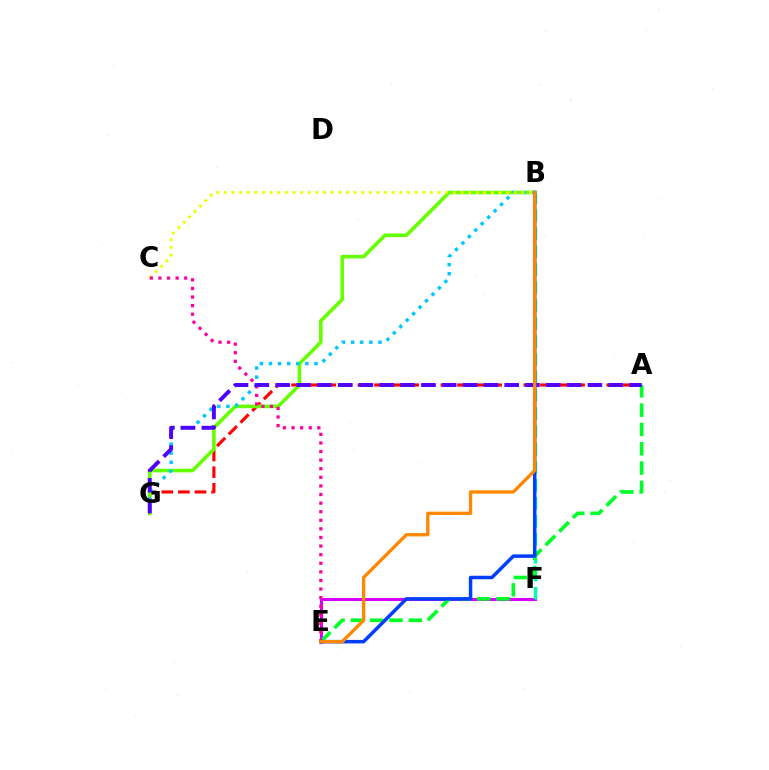{('E', 'F'): [{'color': '#d600ff', 'line_style': 'solid', 'thickness': 2.19}], ('B', 'F'): [{'color': '#00ffaf', 'line_style': 'dashed', 'thickness': 2.44}], ('A', 'G'): [{'color': '#ff0000', 'line_style': 'dashed', 'thickness': 2.25}, {'color': '#4f00ff', 'line_style': 'dashed', 'thickness': 2.83}], ('B', 'G'): [{'color': '#66ff00', 'line_style': 'solid', 'thickness': 2.6}, {'color': '#00c7ff', 'line_style': 'dotted', 'thickness': 2.47}], ('A', 'E'): [{'color': '#00ff27', 'line_style': 'dashed', 'thickness': 2.62}], ('B', 'E'): [{'color': '#003fff', 'line_style': 'solid', 'thickness': 2.52}, {'color': '#ff8800', 'line_style': 'solid', 'thickness': 2.39}], ('B', 'C'): [{'color': '#eeff00', 'line_style': 'dotted', 'thickness': 2.07}], ('C', 'E'): [{'color': '#ff00a0', 'line_style': 'dotted', 'thickness': 2.33}]}